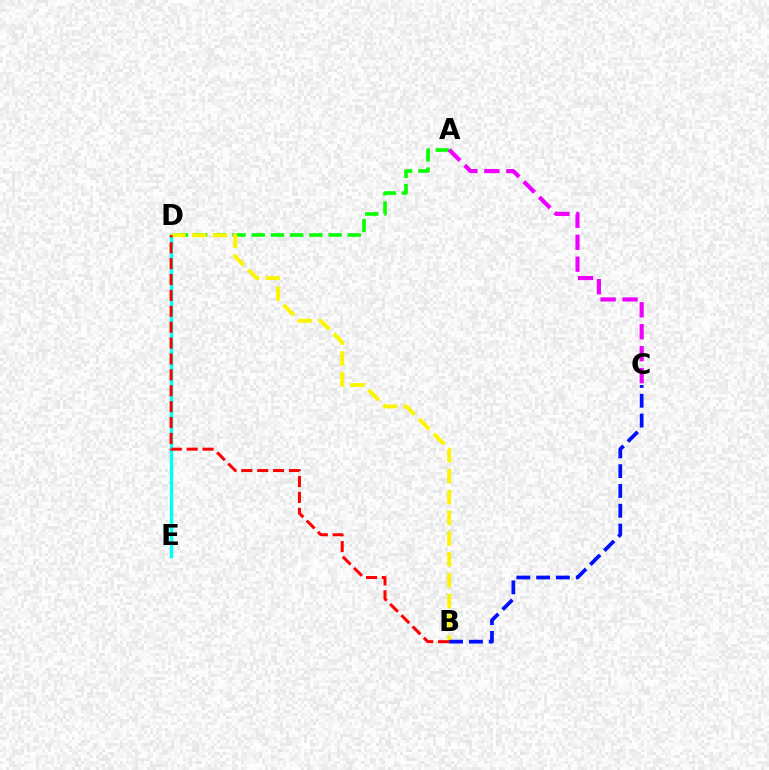{('A', 'D'): [{'color': '#08ff00', 'line_style': 'dashed', 'thickness': 2.61}], ('D', 'E'): [{'color': '#00fff6', 'line_style': 'solid', 'thickness': 2.46}], ('B', 'D'): [{'color': '#fcf500', 'line_style': 'dashed', 'thickness': 2.82}, {'color': '#ff0000', 'line_style': 'dashed', 'thickness': 2.16}], ('B', 'C'): [{'color': '#0010ff', 'line_style': 'dashed', 'thickness': 2.69}], ('A', 'C'): [{'color': '#ee00ff', 'line_style': 'dashed', 'thickness': 2.98}]}